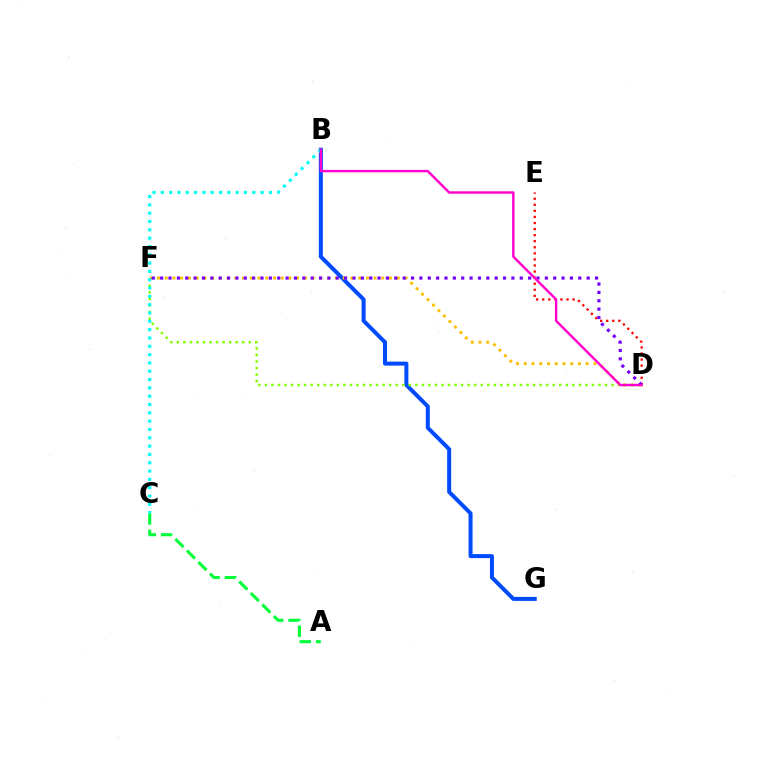{('B', 'G'): [{'color': '#004bff', 'line_style': 'solid', 'thickness': 2.88}], ('D', 'E'): [{'color': '#ff0000', 'line_style': 'dotted', 'thickness': 1.65}], ('D', 'F'): [{'color': '#ffbd00', 'line_style': 'dotted', 'thickness': 2.1}, {'color': '#84ff00', 'line_style': 'dotted', 'thickness': 1.78}, {'color': '#7200ff', 'line_style': 'dotted', 'thickness': 2.27}], ('A', 'C'): [{'color': '#00ff39', 'line_style': 'dashed', 'thickness': 2.21}], ('B', 'C'): [{'color': '#00fff6', 'line_style': 'dotted', 'thickness': 2.26}], ('B', 'D'): [{'color': '#ff00cf', 'line_style': 'solid', 'thickness': 1.74}]}